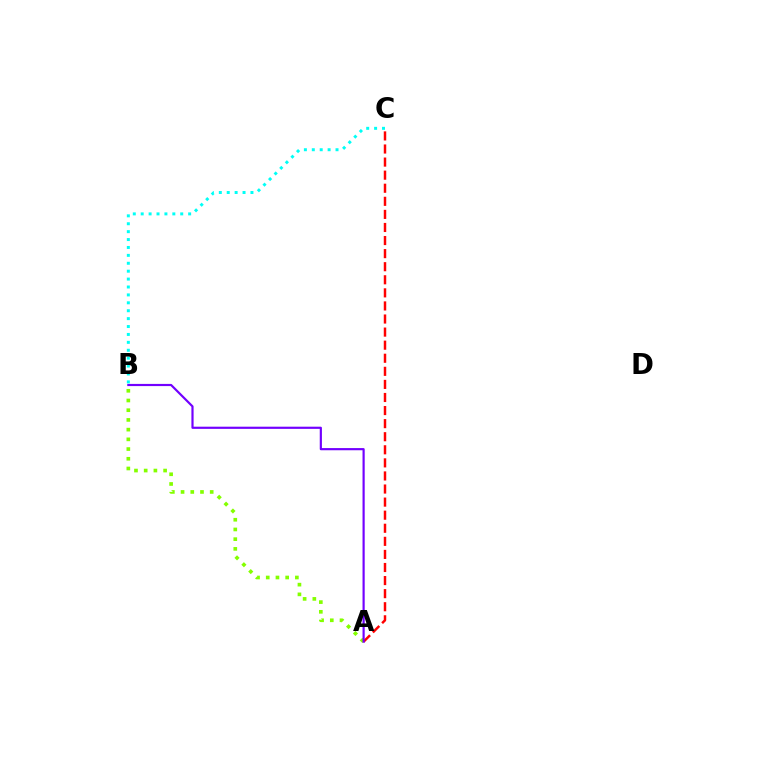{('A', 'B'): [{'color': '#84ff00', 'line_style': 'dotted', 'thickness': 2.64}, {'color': '#7200ff', 'line_style': 'solid', 'thickness': 1.57}], ('B', 'C'): [{'color': '#00fff6', 'line_style': 'dotted', 'thickness': 2.15}], ('A', 'C'): [{'color': '#ff0000', 'line_style': 'dashed', 'thickness': 1.78}]}